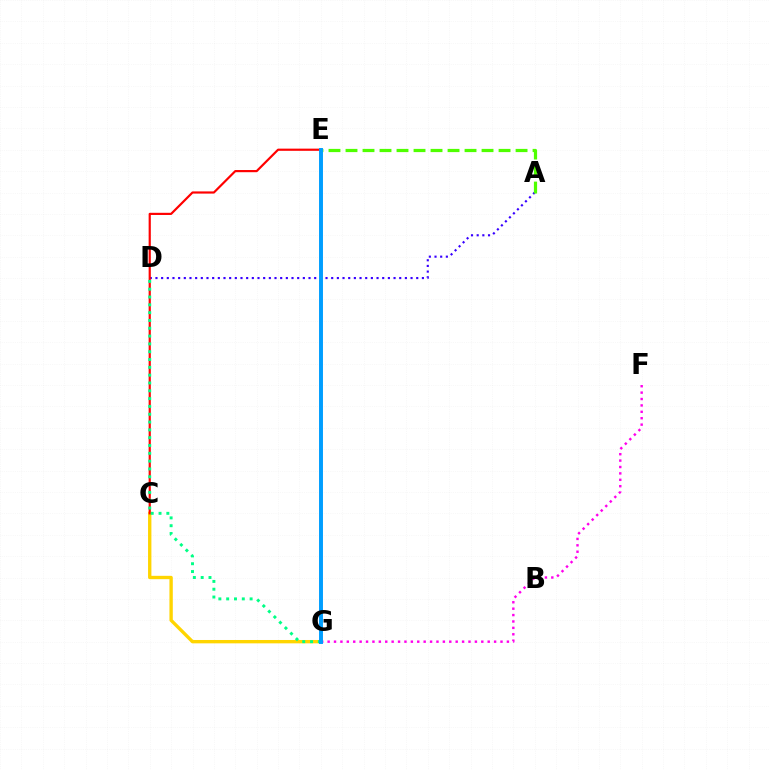{('A', 'D'): [{'color': '#3700ff', 'line_style': 'dotted', 'thickness': 1.54}], ('C', 'G'): [{'color': '#ffd500', 'line_style': 'solid', 'thickness': 2.41}], ('C', 'E'): [{'color': '#ff0000', 'line_style': 'solid', 'thickness': 1.57}], ('F', 'G'): [{'color': '#ff00ed', 'line_style': 'dotted', 'thickness': 1.74}], ('A', 'E'): [{'color': '#4fff00', 'line_style': 'dashed', 'thickness': 2.31}], ('D', 'G'): [{'color': '#00ff86', 'line_style': 'dotted', 'thickness': 2.12}], ('E', 'G'): [{'color': '#009eff', 'line_style': 'solid', 'thickness': 2.84}]}